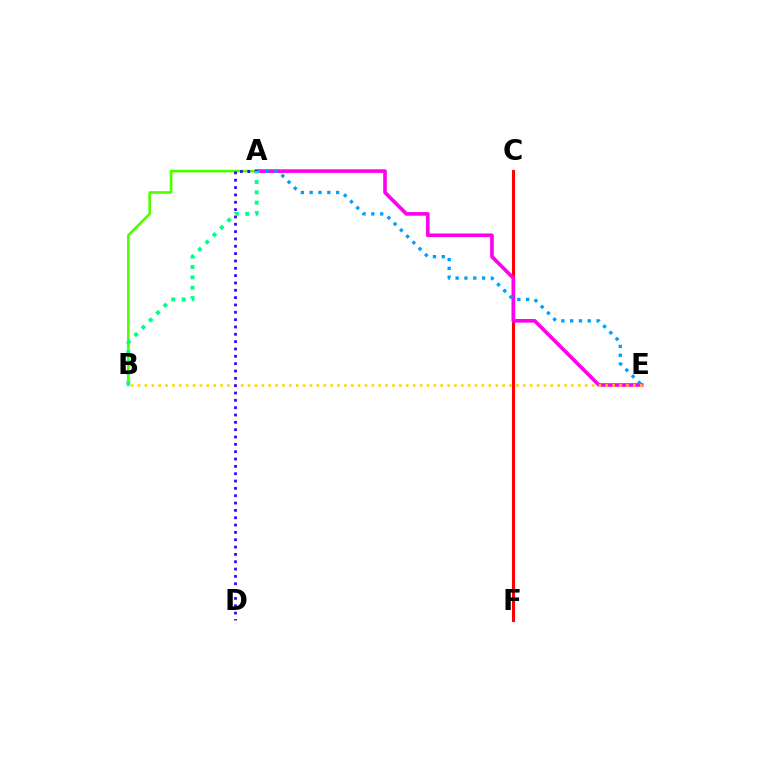{('A', 'B'): [{'color': '#4fff00', 'line_style': 'solid', 'thickness': 1.91}, {'color': '#00ff86', 'line_style': 'dotted', 'thickness': 2.81}], ('C', 'F'): [{'color': '#ff0000', 'line_style': 'solid', 'thickness': 2.2}], ('A', 'E'): [{'color': '#ff00ed', 'line_style': 'solid', 'thickness': 2.62}, {'color': '#009eff', 'line_style': 'dotted', 'thickness': 2.39}], ('B', 'E'): [{'color': '#ffd500', 'line_style': 'dotted', 'thickness': 1.87}], ('A', 'D'): [{'color': '#3700ff', 'line_style': 'dotted', 'thickness': 1.99}]}